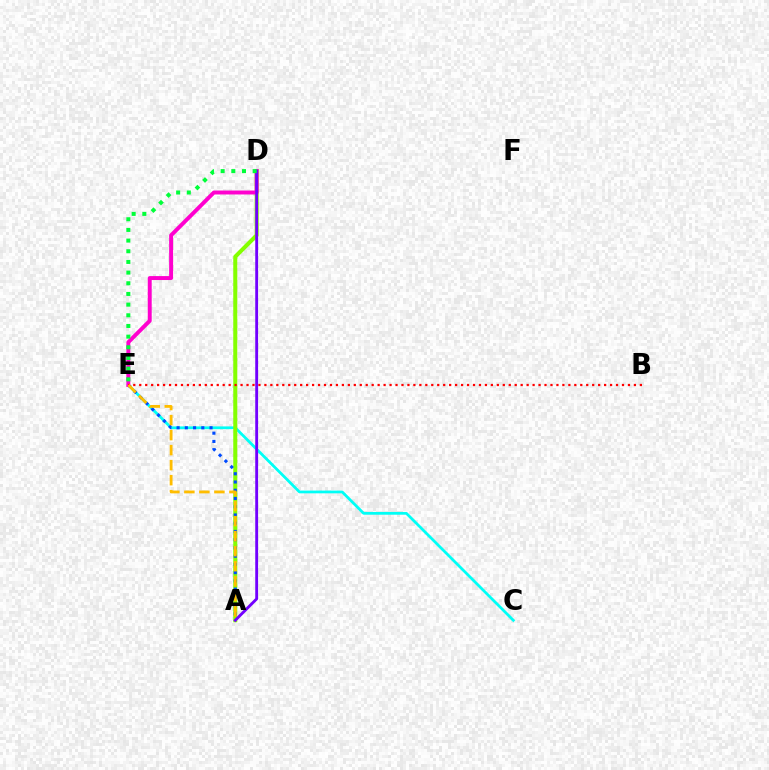{('C', 'E'): [{'color': '#00fff6', 'line_style': 'solid', 'thickness': 1.99}], ('A', 'D'): [{'color': '#84ff00', 'line_style': 'solid', 'thickness': 2.92}, {'color': '#7200ff', 'line_style': 'solid', 'thickness': 2.06}], ('A', 'E'): [{'color': '#004bff', 'line_style': 'dotted', 'thickness': 2.24}, {'color': '#ffbd00', 'line_style': 'dashed', 'thickness': 2.04}], ('D', 'E'): [{'color': '#ff00cf', 'line_style': 'solid', 'thickness': 2.84}, {'color': '#00ff39', 'line_style': 'dotted', 'thickness': 2.9}], ('B', 'E'): [{'color': '#ff0000', 'line_style': 'dotted', 'thickness': 1.62}]}